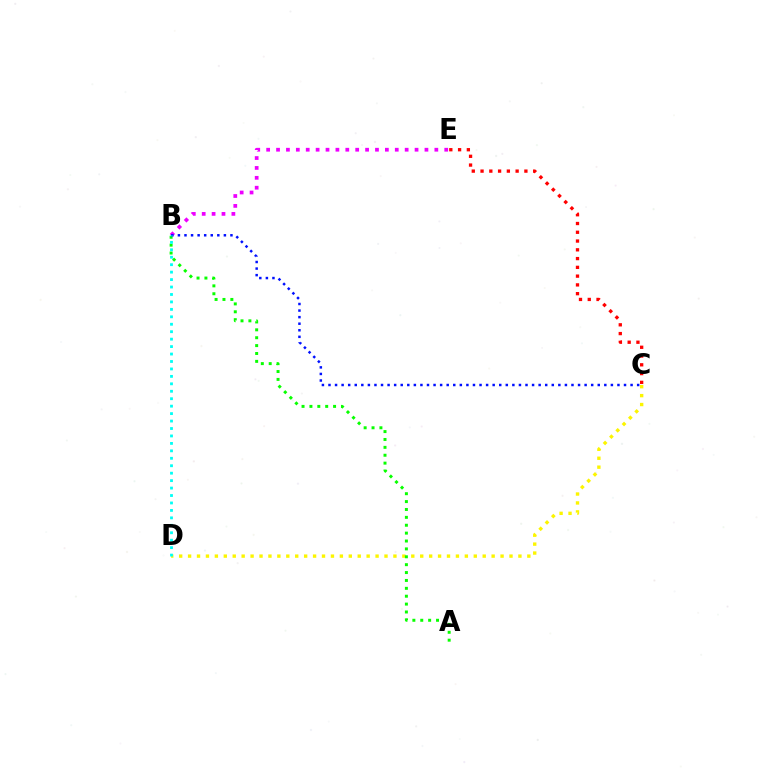{('C', 'E'): [{'color': '#ff0000', 'line_style': 'dotted', 'thickness': 2.38}], ('B', 'E'): [{'color': '#ee00ff', 'line_style': 'dotted', 'thickness': 2.69}], ('C', 'D'): [{'color': '#fcf500', 'line_style': 'dotted', 'thickness': 2.43}], ('A', 'B'): [{'color': '#08ff00', 'line_style': 'dotted', 'thickness': 2.14}], ('B', 'C'): [{'color': '#0010ff', 'line_style': 'dotted', 'thickness': 1.78}], ('B', 'D'): [{'color': '#00fff6', 'line_style': 'dotted', 'thickness': 2.02}]}